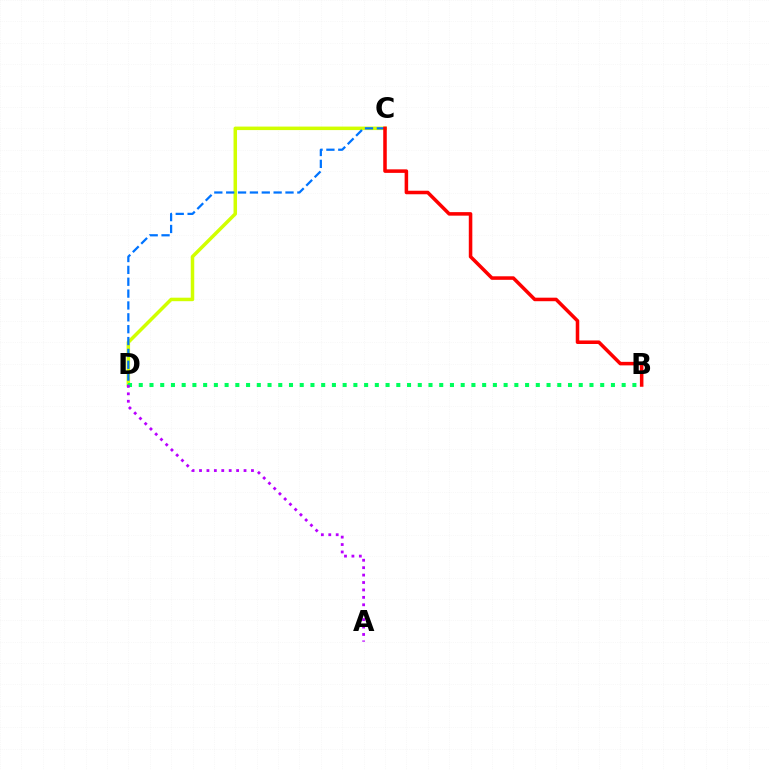{('C', 'D'): [{'color': '#d1ff00', 'line_style': 'solid', 'thickness': 2.52}, {'color': '#0074ff', 'line_style': 'dashed', 'thickness': 1.61}], ('B', 'D'): [{'color': '#00ff5c', 'line_style': 'dotted', 'thickness': 2.92}], ('B', 'C'): [{'color': '#ff0000', 'line_style': 'solid', 'thickness': 2.54}], ('A', 'D'): [{'color': '#b900ff', 'line_style': 'dotted', 'thickness': 2.02}]}